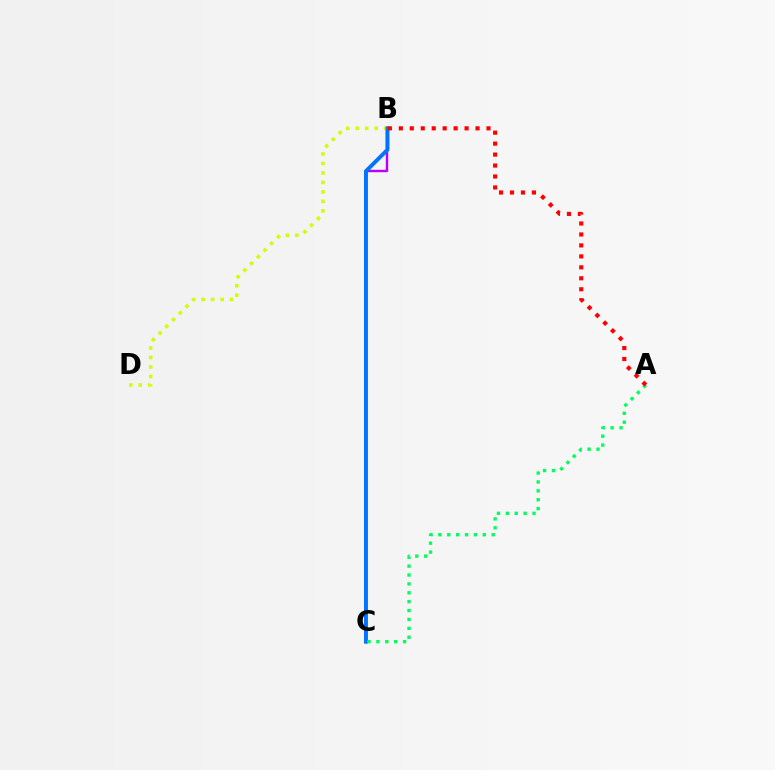{('B', 'C'): [{'color': '#b900ff', 'line_style': 'solid', 'thickness': 1.74}, {'color': '#0074ff', 'line_style': 'solid', 'thickness': 2.81}], ('B', 'D'): [{'color': '#d1ff00', 'line_style': 'dotted', 'thickness': 2.58}], ('A', 'C'): [{'color': '#00ff5c', 'line_style': 'dotted', 'thickness': 2.42}], ('A', 'B'): [{'color': '#ff0000', 'line_style': 'dotted', 'thickness': 2.98}]}